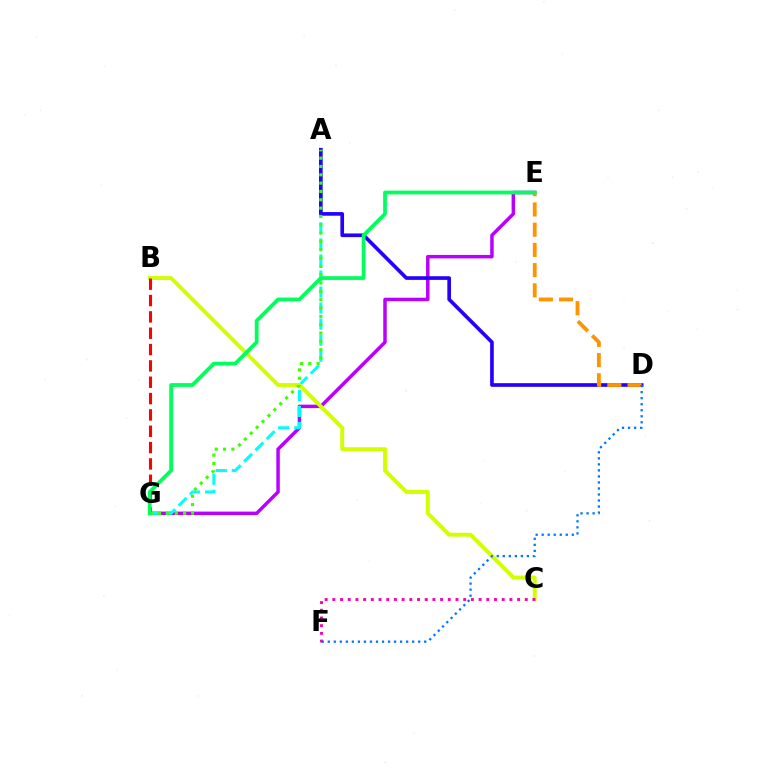{('E', 'G'): [{'color': '#b900ff', 'line_style': 'solid', 'thickness': 2.5}, {'color': '#00ff5c', 'line_style': 'solid', 'thickness': 2.71}], ('A', 'G'): [{'color': '#00fff6', 'line_style': 'dashed', 'thickness': 2.18}, {'color': '#3dff00', 'line_style': 'dotted', 'thickness': 2.26}], ('A', 'D'): [{'color': '#2500ff', 'line_style': 'solid', 'thickness': 2.63}], ('B', 'C'): [{'color': '#d1ff00', 'line_style': 'solid', 'thickness': 2.81}], ('B', 'G'): [{'color': '#ff0000', 'line_style': 'dashed', 'thickness': 2.22}], ('C', 'F'): [{'color': '#ff00ac', 'line_style': 'dotted', 'thickness': 2.09}], ('D', 'E'): [{'color': '#ff9400', 'line_style': 'dashed', 'thickness': 2.75}], ('D', 'F'): [{'color': '#0074ff', 'line_style': 'dotted', 'thickness': 1.64}]}